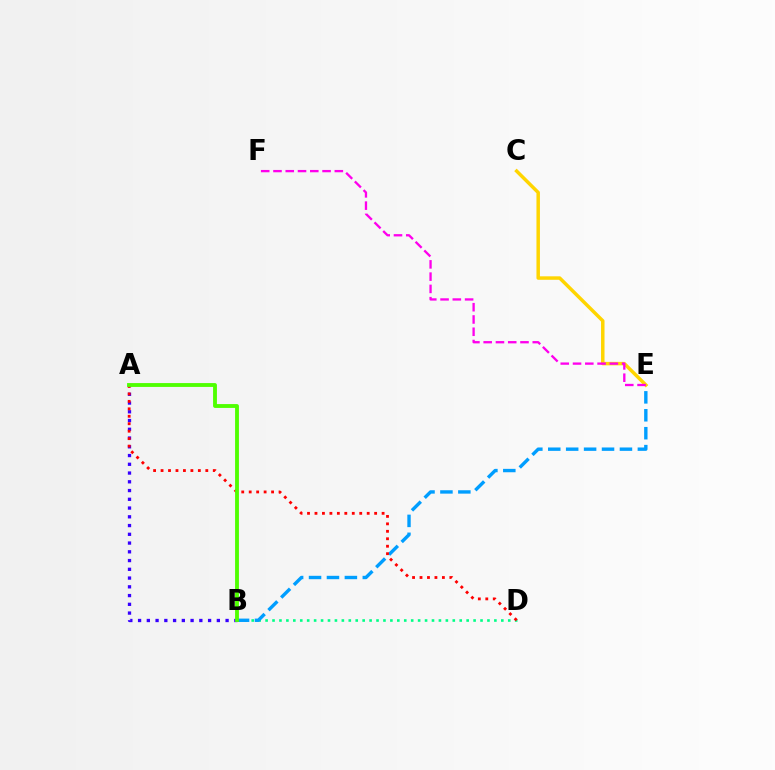{('B', 'D'): [{'color': '#00ff86', 'line_style': 'dotted', 'thickness': 1.88}], ('A', 'B'): [{'color': '#3700ff', 'line_style': 'dotted', 'thickness': 2.38}, {'color': '#4fff00', 'line_style': 'solid', 'thickness': 2.77}], ('B', 'E'): [{'color': '#009eff', 'line_style': 'dashed', 'thickness': 2.43}], ('C', 'E'): [{'color': '#ffd500', 'line_style': 'solid', 'thickness': 2.5}], ('E', 'F'): [{'color': '#ff00ed', 'line_style': 'dashed', 'thickness': 1.67}], ('A', 'D'): [{'color': '#ff0000', 'line_style': 'dotted', 'thickness': 2.03}]}